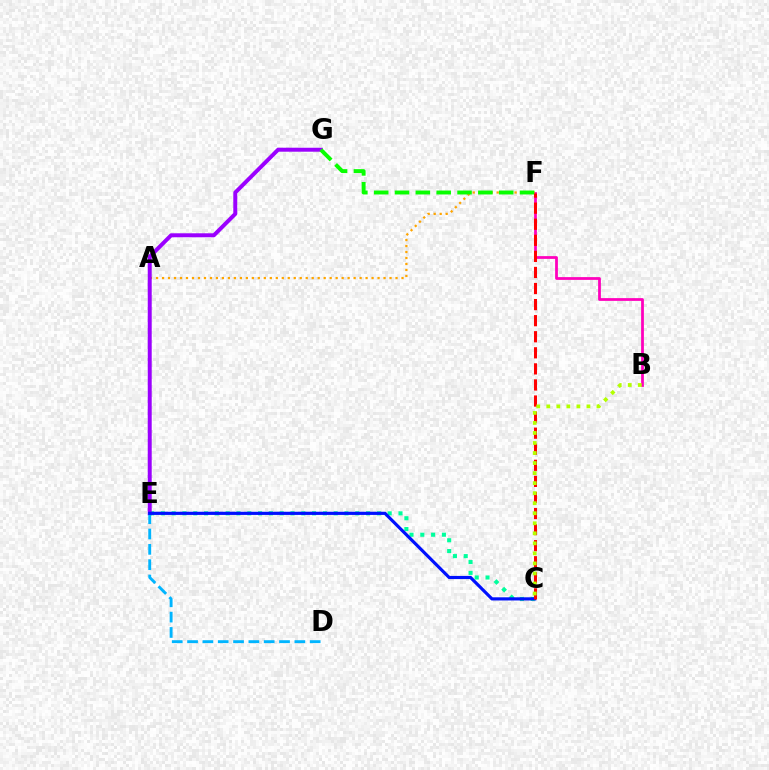{('B', 'F'): [{'color': '#ff00bd', 'line_style': 'solid', 'thickness': 1.99}], ('C', 'E'): [{'color': '#00ff9d', 'line_style': 'dotted', 'thickness': 2.93}, {'color': '#0010ff', 'line_style': 'solid', 'thickness': 2.28}], ('A', 'F'): [{'color': '#ffa500', 'line_style': 'dotted', 'thickness': 1.63}], ('E', 'G'): [{'color': '#9b00ff', 'line_style': 'solid', 'thickness': 2.86}], ('D', 'E'): [{'color': '#00b5ff', 'line_style': 'dashed', 'thickness': 2.08}], ('F', 'G'): [{'color': '#08ff00', 'line_style': 'dashed', 'thickness': 2.83}], ('C', 'F'): [{'color': '#ff0000', 'line_style': 'dashed', 'thickness': 2.18}], ('B', 'C'): [{'color': '#b3ff00', 'line_style': 'dotted', 'thickness': 2.73}]}